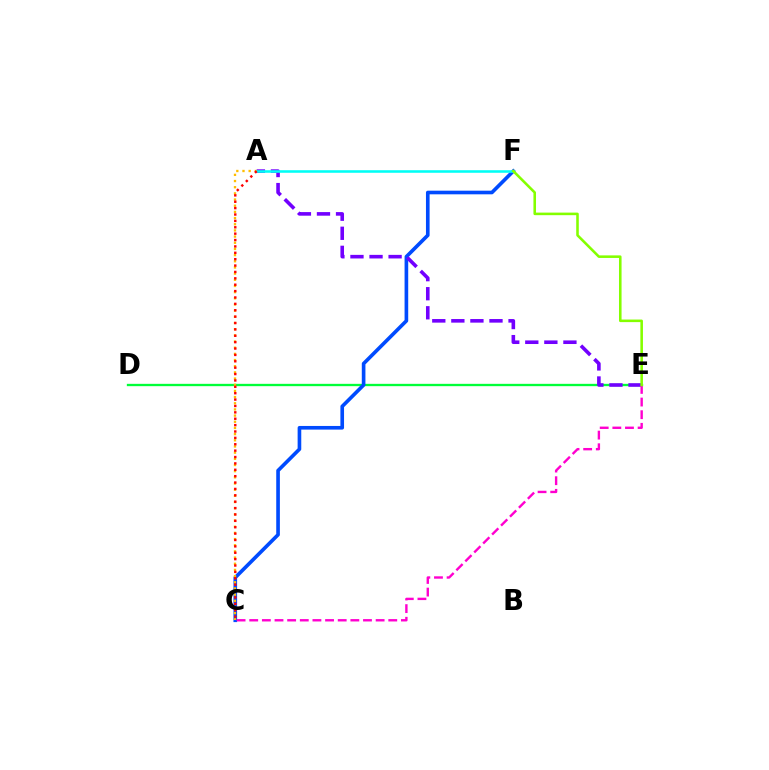{('D', 'E'): [{'color': '#00ff39', 'line_style': 'solid', 'thickness': 1.68}], ('C', 'F'): [{'color': '#004bff', 'line_style': 'solid', 'thickness': 2.62}], ('A', 'E'): [{'color': '#7200ff', 'line_style': 'dashed', 'thickness': 2.59}], ('A', 'C'): [{'color': '#ffbd00', 'line_style': 'dotted', 'thickness': 1.68}, {'color': '#ff0000', 'line_style': 'dotted', 'thickness': 1.73}], ('A', 'F'): [{'color': '#00fff6', 'line_style': 'solid', 'thickness': 1.84}], ('C', 'E'): [{'color': '#ff00cf', 'line_style': 'dashed', 'thickness': 1.72}], ('E', 'F'): [{'color': '#84ff00', 'line_style': 'solid', 'thickness': 1.85}]}